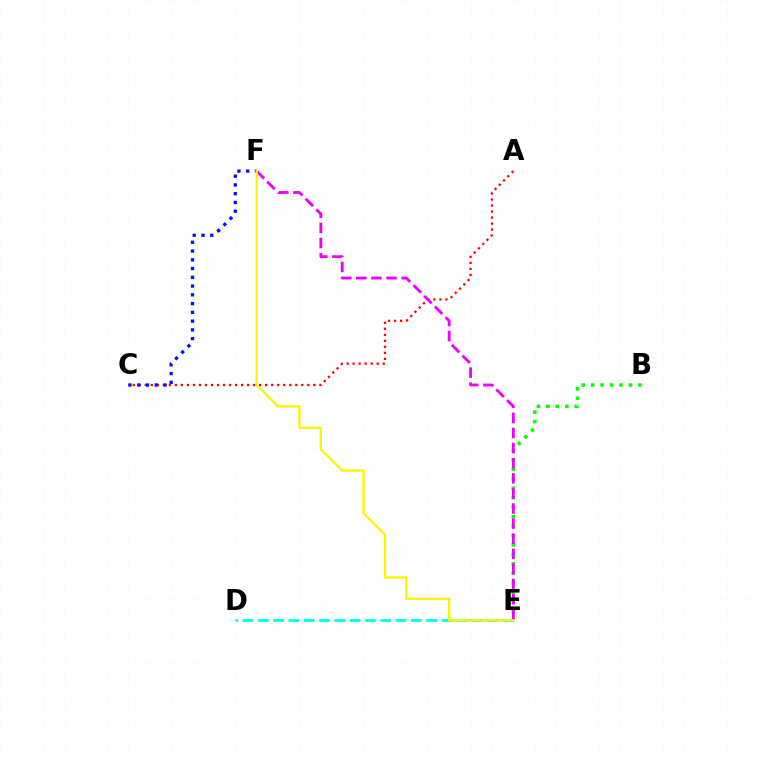{('D', 'E'): [{'color': '#00fff6', 'line_style': 'dashed', 'thickness': 2.08}], ('B', 'E'): [{'color': '#08ff00', 'line_style': 'dotted', 'thickness': 2.57}], ('A', 'C'): [{'color': '#ff0000', 'line_style': 'dotted', 'thickness': 1.64}], ('E', 'F'): [{'color': '#ee00ff', 'line_style': 'dashed', 'thickness': 2.05}, {'color': '#fcf500', 'line_style': 'solid', 'thickness': 1.68}], ('C', 'F'): [{'color': '#0010ff', 'line_style': 'dotted', 'thickness': 2.38}]}